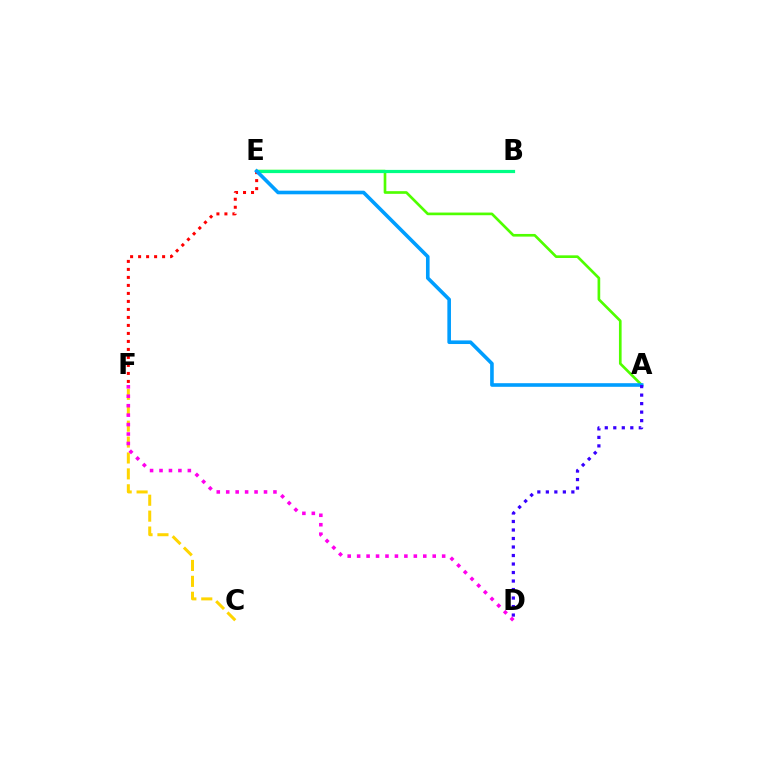{('A', 'E'): [{'color': '#4fff00', 'line_style': 'solid', 'thickness': 1.92}, {'color': '#009eff', 'line_style': 'solid', 'thickness': 2.6}], ('C', 'F'): [{'color': '#ffd500', 'line_style': 'dashed', 'thickness': 2.16}], ('B', 'E'): [{'color': '#00ff86', 'line_style': 'solid', 'thickness': 2.31}], ('E', 'F'): [{'color': '#ff0000', 'line_style': 'dotted', 'thickness': 2.17}], ('A', 'D'): [{'color': '#3700ff', 'line_style': 'dotted', 'thickness': 2.31}], ('D', 'F'): [{'color': '#ff00ed', 'line_style': 'dotted', 'thickness': 2.57}]}